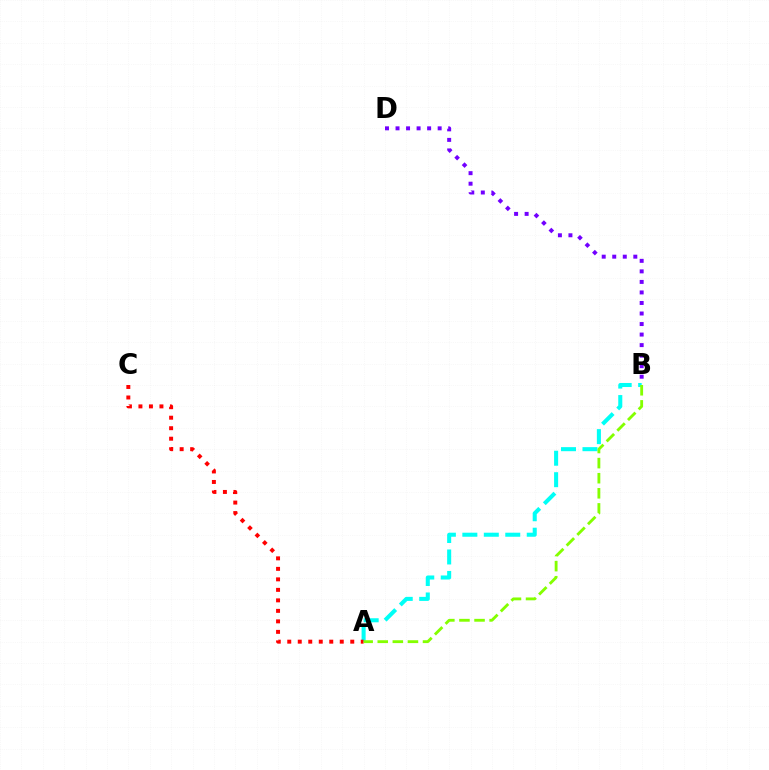{('A', 'B'): [{'color': '#00fff6', 'line_style': 'dashed', 'thickness': 2.92}, {'color': '#84ff00', 'line_style': 'dashed', 'thickness': 2.05}], ('B', 'D'): [{'color': '#7200ff', 'line_style': 'dotted', 'thickness': 2.86}], ('A', 'C'): [{'color': '#ff0000', 'line_style': 'dotted', 'thickness': 2.85}]}